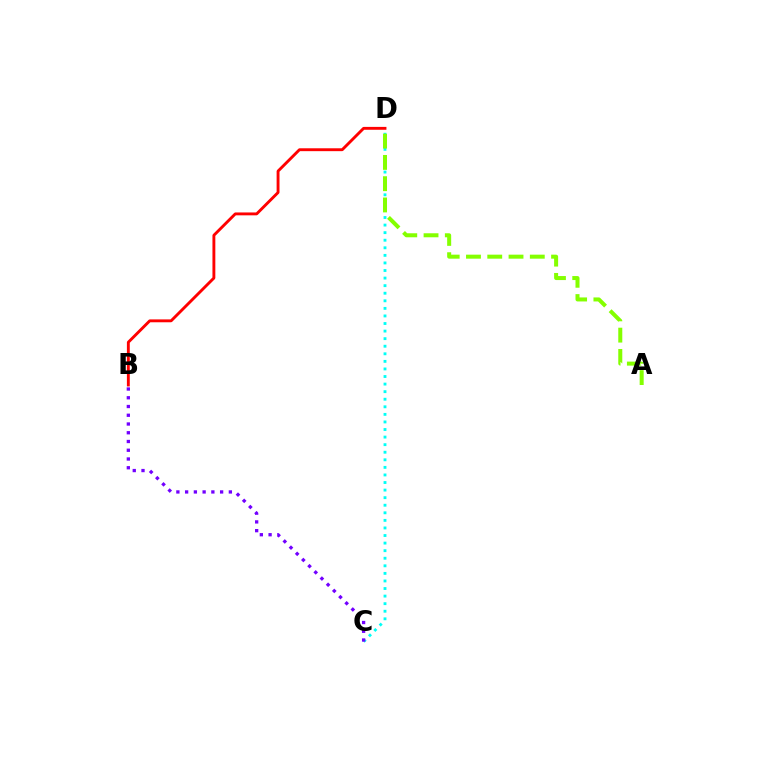{('C', 'D'): [{'color': '#00fff6', 'line_style': 'dotted', 'thickness': 2.06}], ('B', 'C'): [{'color': '#7200ff', 'line_style': 'dotted', 'thickness': 2.38}], ('A', 'D'): [{'color': '#84ff00', 'line_style': 'dashed', 'thickness': 2.89}], ('B', 'D'): [{'color': '#ff0000', 'line_style': 'solid', 'thickness': 2.07}]}